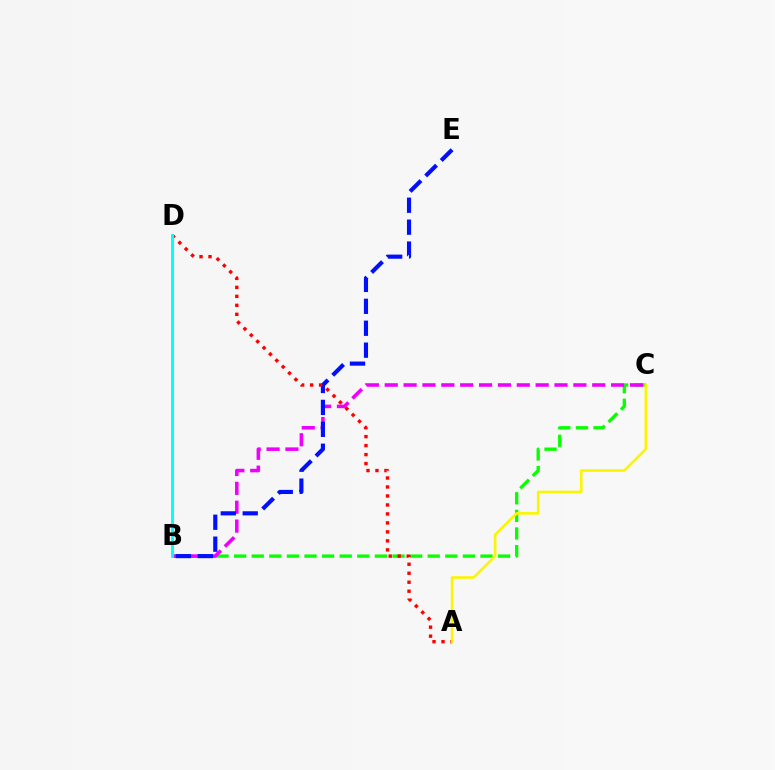{('B', 'C'): [{'color': '#08ff00', 'line_style': 'dashed', 'thickness': 2.39}, {'color': '#ee00ff', 'line_style': 'dashed', 'thickness': 2.56}], ('B', 'E'): [{'color': '#0010ff', 'line_style': 'dashed', 'thickness': 2.98}], ('A', 'D'): [{'color': '#ff0000', 'line_style': 'dotted', 'thickness': 2.44}], ('B', 'D'): [{'color': '#00fff6', 'line_style': 'solid', 'thickness': 2.09}], ('A', 'C'): [{'color': '#fcf500', 'line_style': 'solid', 'thickness': 1.88}]}